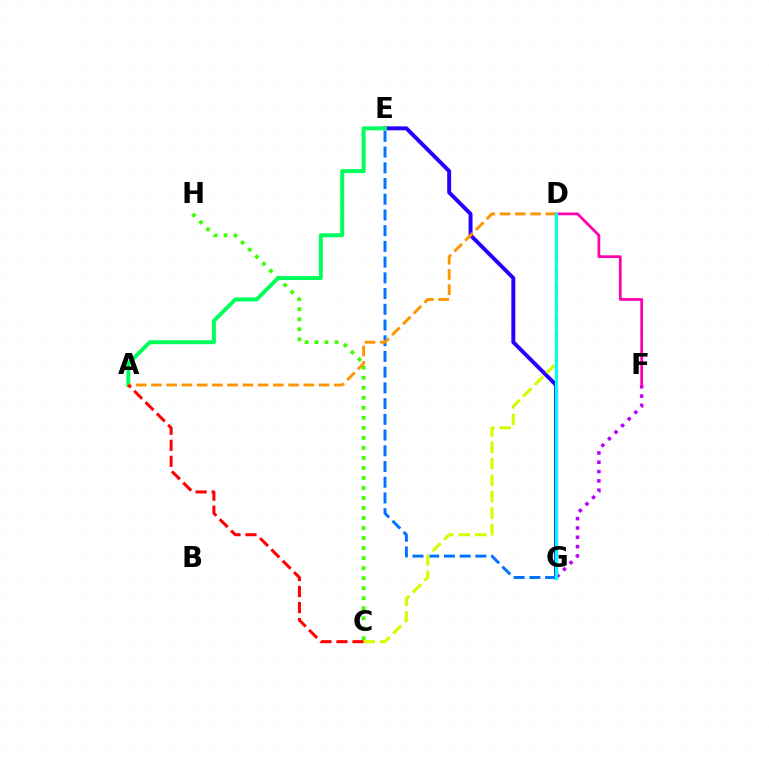{('F', 'G'): [{'color': '#b900ff', 'line_style': 'dotted', 'thickness': 2.53}], ('C', 'H'): [{'color': '#3dff00', 'line_style': 'dotted', 'thickness': 2.72}], ('D', 'F'): [{'color': '#ff00ac', 'line_style': 'solid', 'thickness': 1.97}], ('E', 'G'): [{'color': '#2500ff', 'line_style': 'solid', 'thickness': 2.84}, {'color': '#0074ff', 'line_style': 'dashed', 'thickness': 2.14}], ('A', 'E'): [{'color': '#00ff5c', 'line_style': 'solid', 'thickness': 2.86}], ('A', 'D'): [{'color': '#ff9400', 'line_style': 'dashed', 'thickness': 2.07}], ('C', 'D'): [{'color': '#d1ff00', 'line_style': 'dashed', 'thickness': 2.23}], ('A', 'C'): [{'color': '#ff0000', 'line_style': 'dashed', 'thickness': 2.18}], ('D', 'G'): [{'color': '#00fff6', 'line_style': 'solid', 'thickness': 2.26}]}